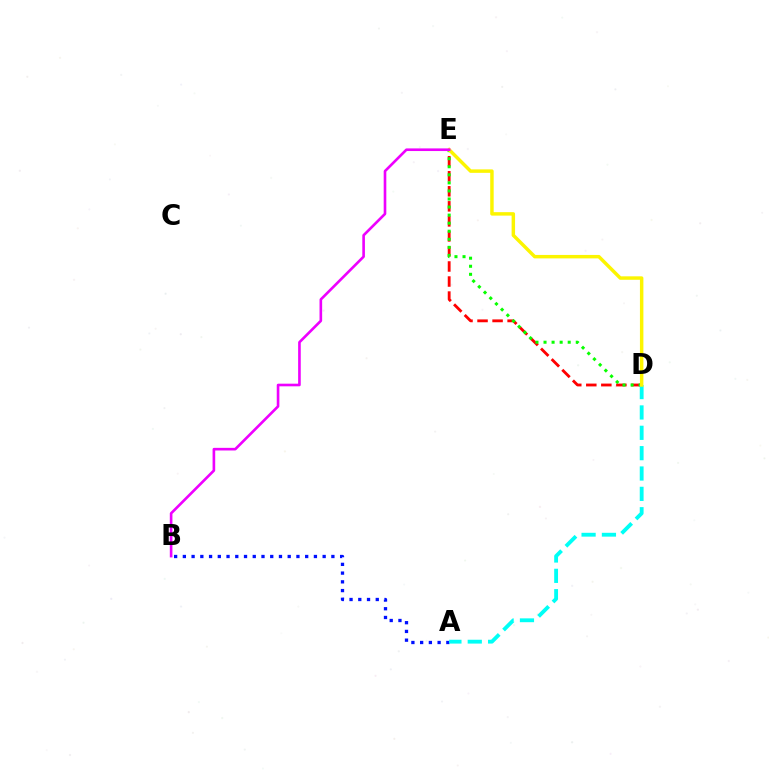{('A', 'B'): [{'color': '#0010ff', 'line_style': 'dotted', 'thickness': 2.37}], ('D', 'E'): [{'color': '#ff0000', 'line_style': 'dashed', 'thickness': 2.04}, {'color': '#08ff00', 'line_style': 'dotted', 'thickness': 2.19}, {'color': '#fcf500', 'line_style': 'solid', 'thickness': 2.49}], ('A', 'D'): [{'color': '#00fff6', 'line_style': 'dashed', 'thickness': 2.76}], ('B', 'E'): [{'color': '#ee00ff', 'line_style': 'solid', 'thickness': 1.89}]}